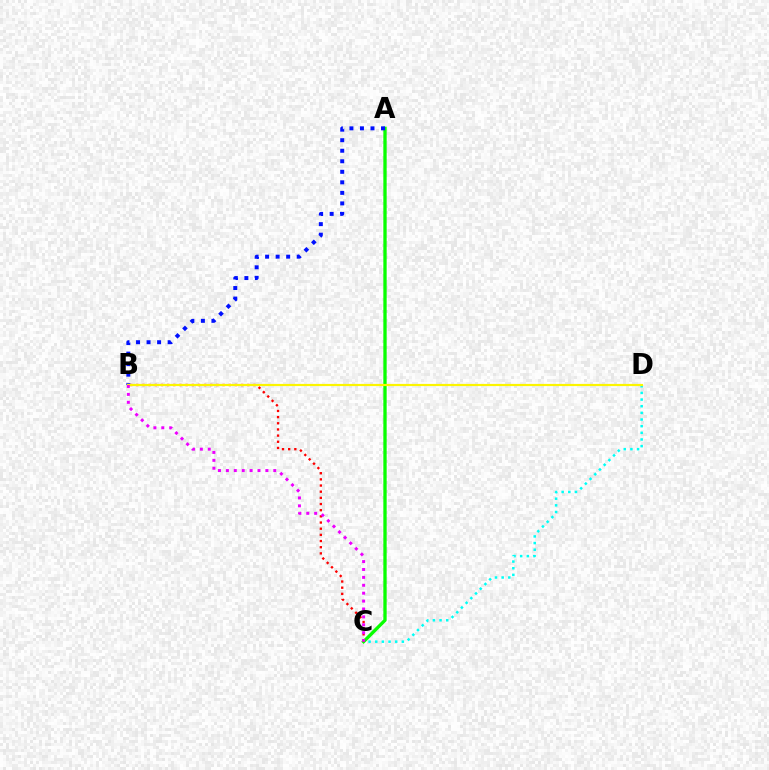{('C', 'D'): [{'color': '#00fff6', 'line_style': 'dotted', 'thickness': 1.81}], ('A', 'C'): [{'color': '#08ff00', 'line_style': 'solid', 'thickness': 2.39}], ('A', 'B'): [{'color': '#0010ff', 'line_style': 'dotted', 'thickness': 2.86}], ('B', 'C'): [{'color': '#ff0000', 'line_style': 'dotted', 'thickness': 1.68}, {'color': '#ee00ff', 'line_style': 'dotted', 'thickness': 2.15}], ('B', 'D'): [{'color': '#fcf500', 'line_style': 'solid', 'thickness': 1.57}]}